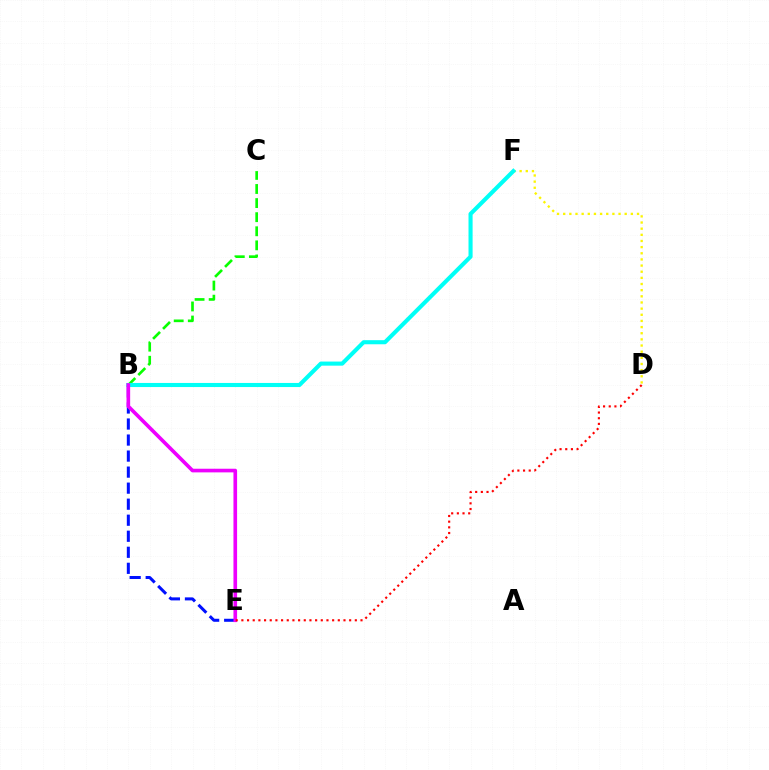{('B', 'E'): [{'color': '#0010ff', 'line_style': 'dashed', 'thickness': 2.18}, {'color': '#ee00ff', 'line_style': 'solid', 'thickness': 2.62}], ('B', 'C'): [{'color': '#08ff00', 'line_style': 'dashed', 'thickness': 1.91}], ('D', 'F'): [{'color': '#fcf500', 'line_style': 'dotted', 'thickness': 1.67}], ('B', 'F'): [{'color': '#00fff6', 'line_style': 'solid', 'thickness': 2.95}], ('D', 'E'): [{'color': '#ff0000', 'line_style': 'dotted', 'thickness': 1.54}]}